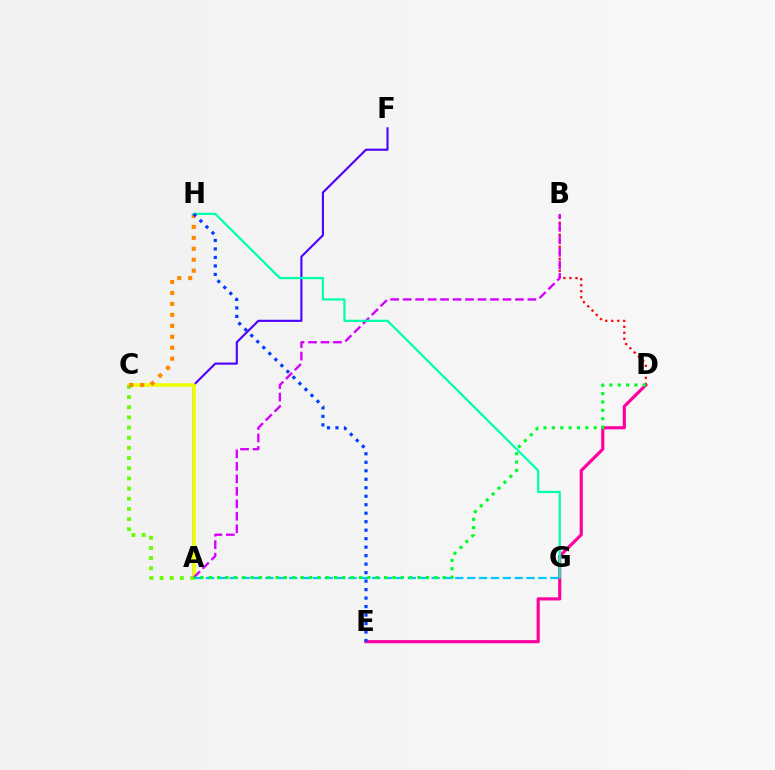{('A', 'F'): [{'color': '#4f00ff', 'line_style': 'solid', 'thickness': 1.53}], ('A', 'C'): [{'color': '#eeff00', 'line_style': 'solid', 'thickness': 2.54}, {'color': '#66ff00', 'line_style': 'dotted', 'thickness': 2.76}], ('A', 'G'): [{'color': '#00c7ff', 'line_style': 'dashed', 'thickness': 1.61}], ('B', 'D'): [{'color': '#ff0000', 'line_style': 'dotted', 'thickness': 1.63}], ('A', 'B'): [{'color': '#d600ff', 'line_style': 'dashed', 'thickness': 1.7}], ('C', 'H'): [{'color': '#ff8800', 'line_style': 'dotted', 'thickness': 2.98}], ('D', 'E'): [{'color': '#ff00a0', 'line_style': 'solid', 'thickness': 2.28}], ('G', 'H'): [{'color': '#00ffaf', 'line_style': 'solid', 'thickness': 1.61}], ('E', 'H'): [{'color': '#003fff', 'line_style': 'dotted', 'thickness': 2.31}], ('A', 'D'): [{'color': '#00ff27', 'line_style': 'dotted', 'thickness': 2.27}]}